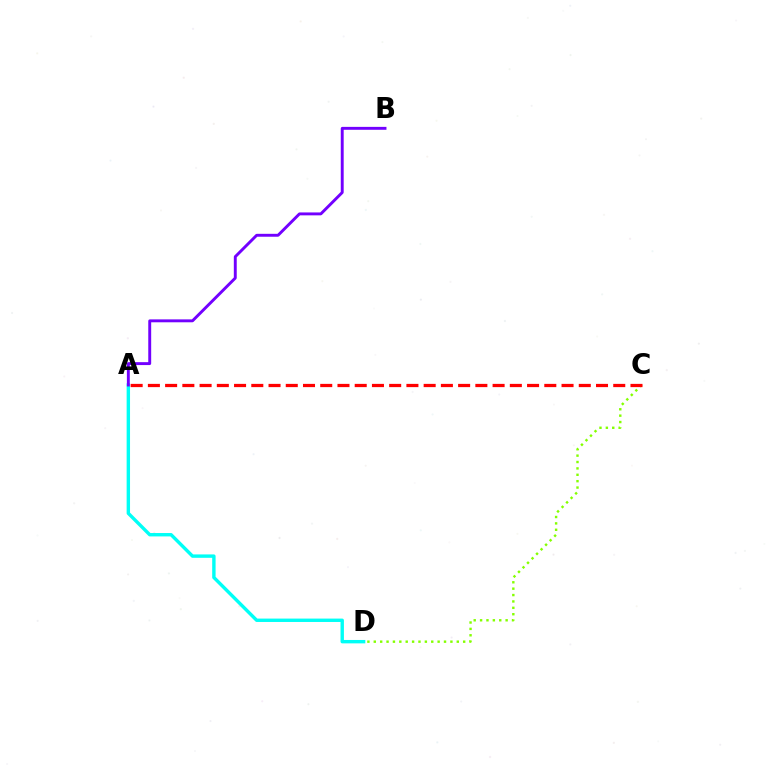{('C', 'D'): [{'color': '#84ff00', 'line_style': 'dotted', 'thickness': 1.73}], ('A', 'D'): [{'color': '#00fff6', 'line_style': 'solid', 'thickness': 2.44}], ('A', 'B'): [{'color': '#7200ff', 'line_style': 'solid', 'thickness': 2.1}], ('A', 'C'): [{'color': '#ff0000', 'line_style': 'dashed', 'thickness': 2.34}]}